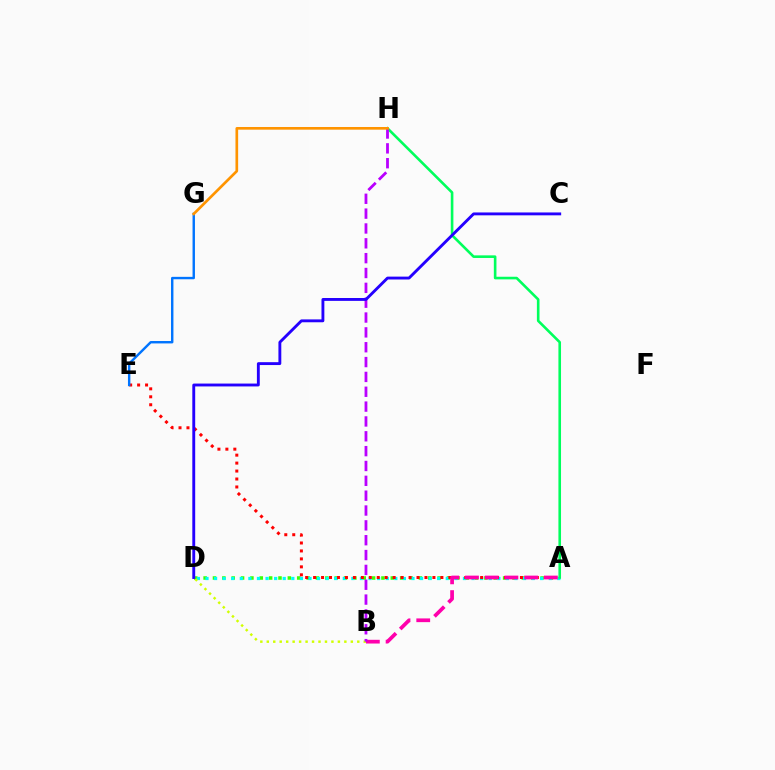{('A', 'D'): [{'color': '#3dff00', 'line_style': 'dotted', 'thickness': 2.54}, {'color': '#00fff6', 'line_style': 'dotted', 'thickness': 2.33}], ('A', 'H'): [{'color': '#00ff5c', 'line_style': 'solid', 'thickness': 1.88}], ('A', 'E'): [{'color': '#ff0000', 'line_style': 'dotted', 'thickness': 2.16}], ('A', 'B'): [{'color': '#ff00ac', 'line_style': 'dashed', 'thickness': 2.68}], ('B', 'D'): [{'color': '#d1ff00', 'line_style': 'dotted', 'thickness': 1.76}], ('B', 'H'): [{'color': '#b900ff', 'line_style': 'dashed', 'thickness': 2.02}], ('E', 'G'): [{'color': '#0074ff', 'line_style': 'solid', 'thickness': 1.74}], ('C', 'D'): [{'color': '#2500ff', 'line_style': 'solid', 'thickness': 2.07}], ('G', 'H'): [{'color': '#ff9400', 'line_style': 'solid', 'thickness': 1.92}]}